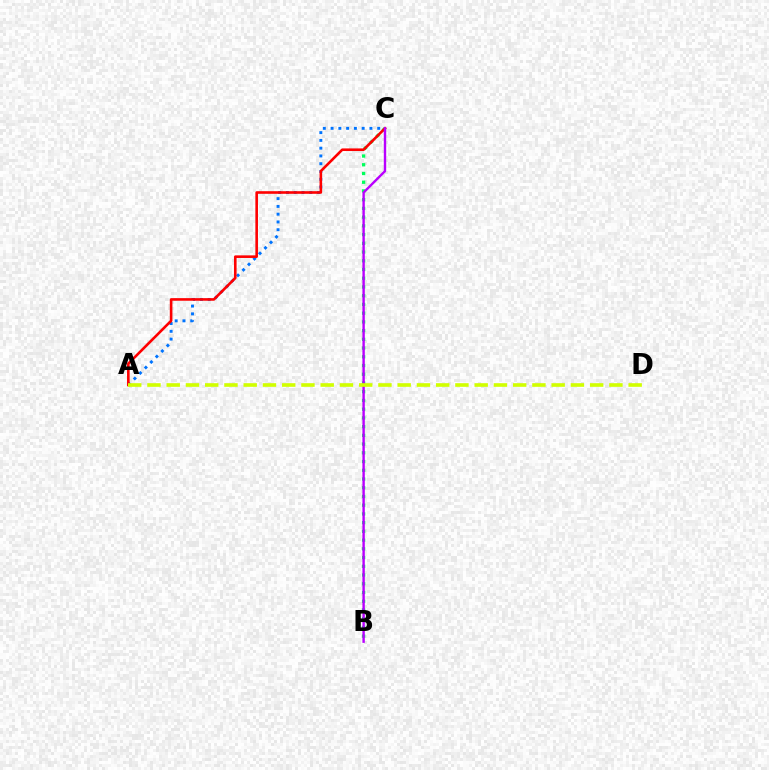{('A', 'C'): [{'color': '#0074ff', 'line_style': 'dotted', 'thickness': 2.11}, {'color': '#ff0000', 'line_style': 'solid', 'thickness': 1.88}], ('B', 'C'): [{'color': '#00ff5c', 'line_style': 'dotted', 'thickness': 2.37}, {'color': '#b900ff', 'line_style': 'solid', 'thickness': 1.73}], ('A', 'D'): [{'color': '#d1ff00', 'line_style': 'dashed', 'thickness': 2.61}]}